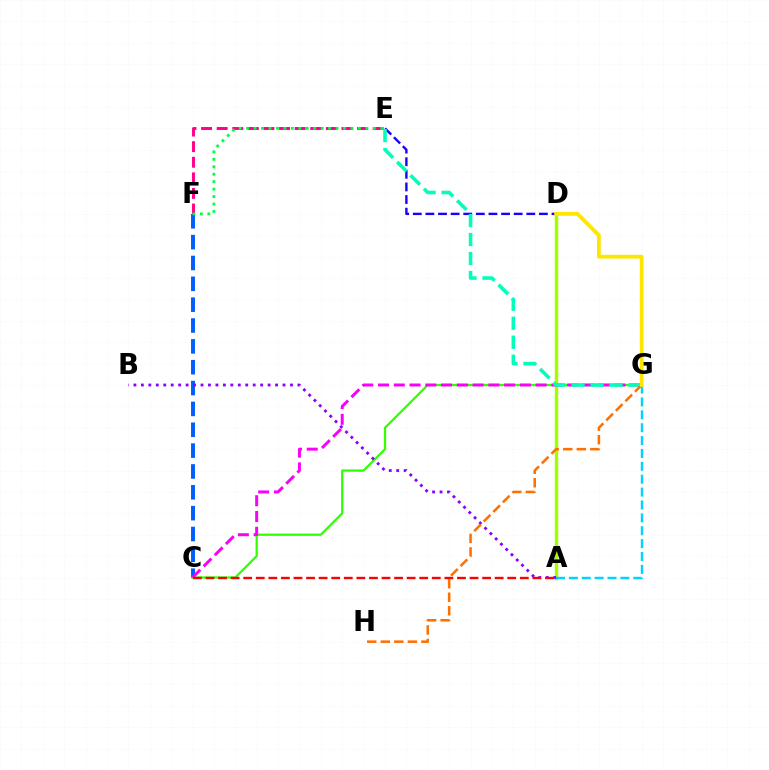{('A', 'D'): [{'color': '#a2ff00', 'line_style': 'solid', 'thickness': 2.48}], ('C', 'F'): [{'color': '#005dff', 'line_style': 'dashed', 'thickness': 2.83}], ('A', 'G'): [{'color': '#00d3ff', 'line_style': 'dashed', 'thickness': 1.75}], ('C', 'G'): [{'color': '#31ff00', 'line_style': 'solid', 'thickness': 1.61}, {'color': '#fa00f9', 'line_style': 'dashed', 'thickness': 2.14}], ('D', 'E'): [{'color': '#1900ff', 'line_style': 'dashed', 'thickness': 1.71}], ('E', 'F'): [{'color': '#ff0088', 'line_style': 'dashed', 'thickness': 2.12}, {'color': '#00ff45', 'line_style': 'dotted', 'thickness': 2.03}], ('A', 'B'): [{'color': '#8a00ff', 'line_style': 'dotted', 'thickness': 2.03}], ('A', 'C'): [{'color': '#ff0000', 'line_style': 'dashed', 'thickness': 1.71}], ('E', 'G'): [{'color': '#00ffbb', 'line_style': 'dashed', 'thickness': 2.58}], ('G', 'H'): [{'color': '#ff7000', 'line_style': 'dashed', 'thickness': 1.84}], ('D', 'G'): [{'color': '#ffe600', 'line_style': 'solid', 'thickness': 2.75}]}